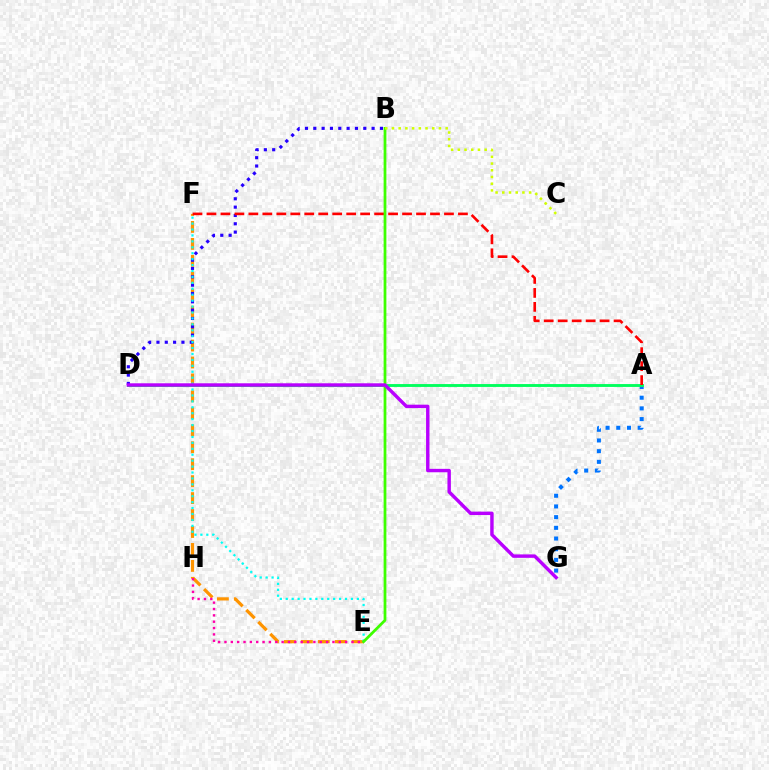{('A', 'G'): [{'color': '#0074ff', 'line_style': 'dotted', 'thickness': 2.9}], ('A', 'D'): [{'color': '#00ff5c', 'line_style': 'solid', 'thickness': 2.07}], ('E', 'F'): [{'color': '#ff9400', 'line_style': 'dashed', 'thickness': 2.3}, {'color': '#00fff6', 'line_style': 'dotted', 'thickness': 1.61}], ('B', 'D'): [{'color': '#2500ff', 'line_style': 'dotted', 'thickness': 2.26}], ('E', 'H'): [{'color': '#ff00ac', 'line_style': 'dotted', 'thickness': 1.73}], ('A', 'F'): [{'color': '#ff0000', 'line_style': 'dashed', 'thickness': 1.9}], ('B', 'E'): [{'color': '#3dff00', 'line_style': 'solid', 'thickness': 1.99}], ('D', 'G'): [{'color': '#b900ff', 'line_style': 'solid', 'thickness': 2.46}], ('B', 'C'): [{'color': '#d1ff00', 'line_style': 'dotted', 'thickness': 1.82}]}